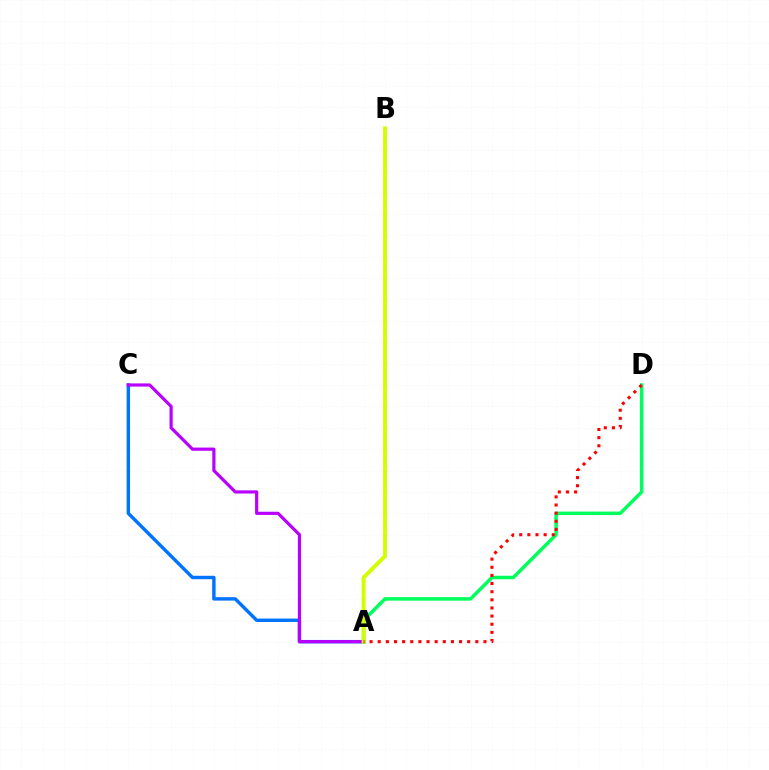{('A', 'C'): [{'color': '#0074ff', 'line_style': 'solid', 'thickness': 2.46}, {'color': '#b900ff', 'line_style': 'solid', 'thickness': 2.29}], ('A', 'D'): [{'color': '#00ff5c', 'line_style': 'solid', 'thickness': 2.52}, {'color': '#ff0000', 'line_style': 'dotted', 'thickness': 2.21}], ('A', 'B'): [{'color': '#d1ff00', 'line_style': 'solid', 'thickness': 2.83}]}